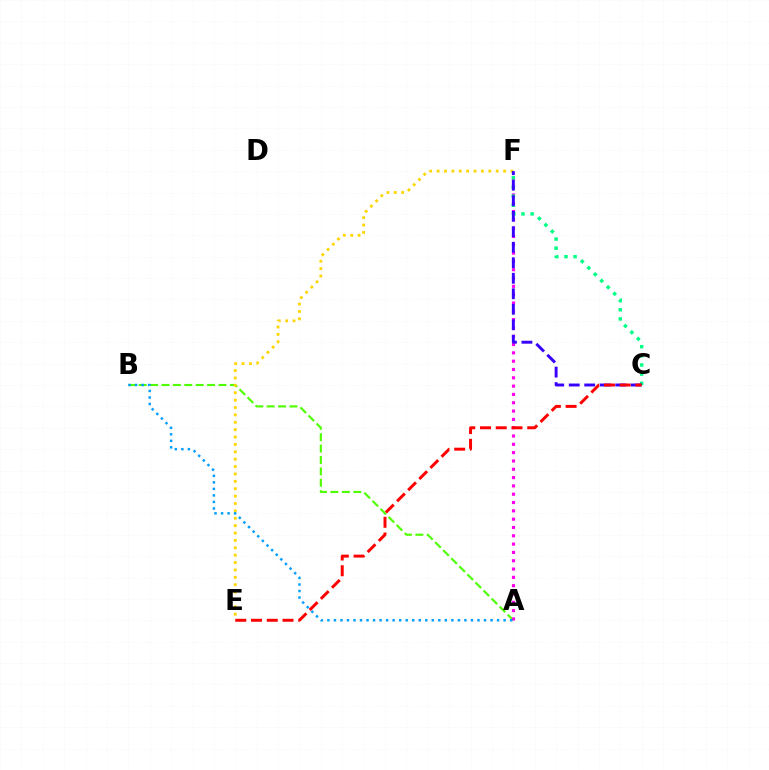{('A', 'B'): [{'color': '#4fff00', 'line_style': 'dashed', 'thickness': 1.55}, {'color': '#009eff', 'line_style': 'dotted', 'thickness': 1.77}], ('A', 'F'): [{'color': '#ff00ed', 'line_style': 'dotted', 'thickness': 2.26}], ('E', 'F'): [{'color': '#ffd500', 'line_style': 'dotted', 'thickness': 2.01}], ('C', 'F'): [{'color': '#00ff86', 'line_style': 'dotted', 'thickness': 2.49}, {'color': '#3700ff', 'line_style': 'dashed', 'thickness': 2.11}], ('C', 'E'): [{'color': '#ff0000', 'line_style': 'dashed', 'thickness': 2.14}]}